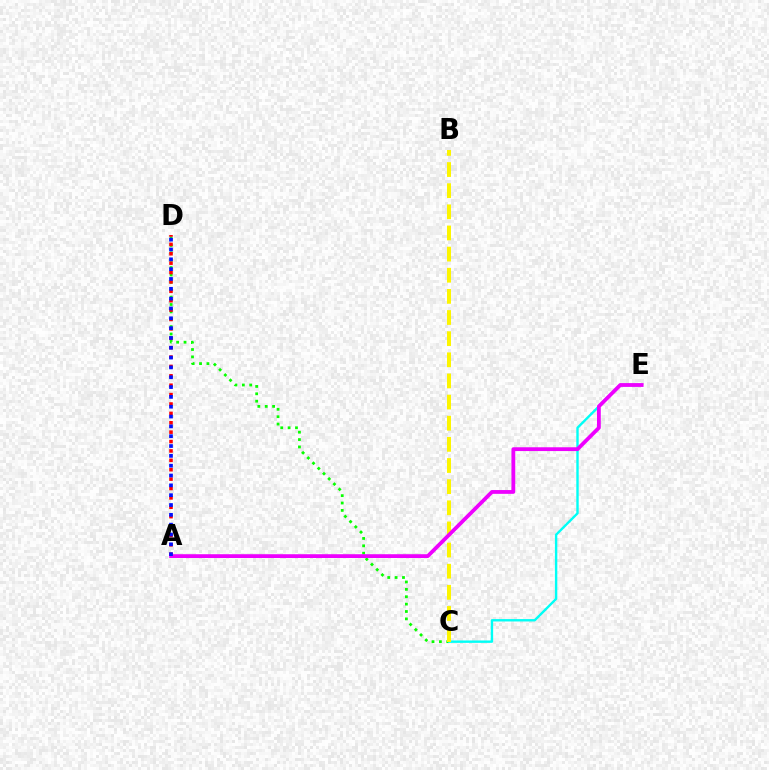{('C', 'D'): [{'color': '#08ff00', 'line_style': 'dotted', 'thickness': 2.0}], ('A', 'D'): [{'color': '#ff0000', 'line_style': 'dotted', 'thickness': 2.55}, {'color': '#0010ff', 'line_style': 'dotted', 'thickness': 2.67}], ('C', 'E'): [{'color': '#00fff6', 'line_style': 'solid', 'thickness': 1.72}], ('B', 'C'): [{'color': '#fcf500', 'line_style': 'dashed', 'thickness': 2.87}], ('A', 'E'): [{'color': '#ee00ff', 'line_style': 'solid', 'thickness': 2.73}]}